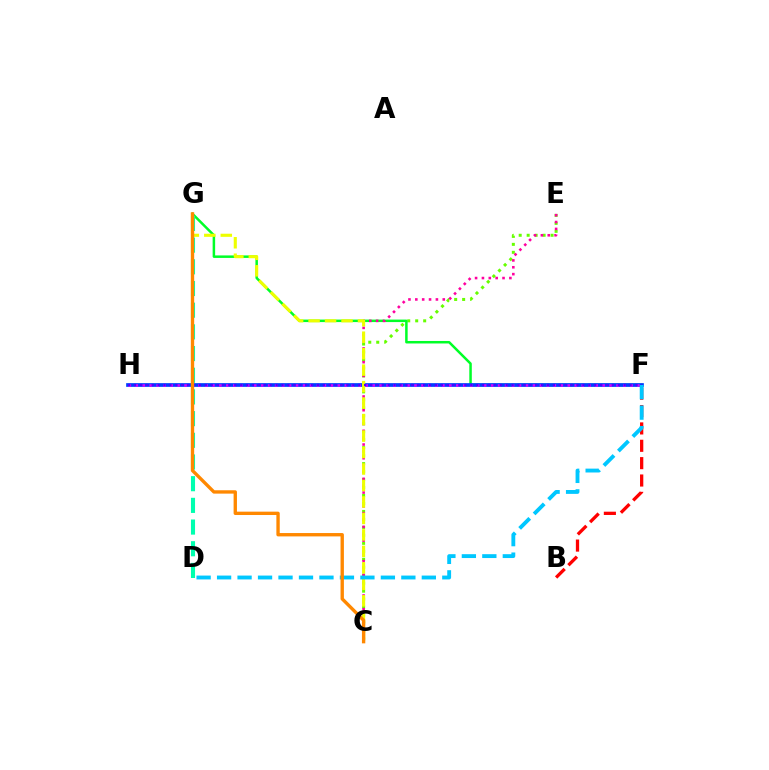{('C', 'E'): [{'color': '#66ff00', 'line_style': 'dotted', 'thickness': 2.17}, {'color': '#ff00a0', 'line_style': 'dotted', 'thickness': 1.86}], ('F', 'G'): [{'color': '#00ff27', 'line_style': 'solid', 'thickness': 1.8}], ('B', 'F'): [{'color': '#ff0000', 'line_style': 'dashed', 'thickness': 2.36}], ('F', 'H'): [{'color': '#003fff', 'line_style': 'solid', 'thickness': 2.67}, {'color': '#d600ff', 'line_style': 'dotted', 'thickness': 1.89}, {'color': '#4f00ff', 'line_style': 'dotted', 'thickness': 1.6}], ('D', 'G'): [{'color': '#00ffaf', 'line_style': 'dashed', 'thickness': 2.95}], ('C', 'G'): [{'color': '#eeff00', 'line_style': 'dashed', 'thickness': 2.24}, {'color': '#ff8800', 'line_style': 'solid', 'thickness': 2.42}], ('D', 'F'): [{'color': '#00c7ff', 'line_style': 'dashed', 'thickness': 2.78}]}